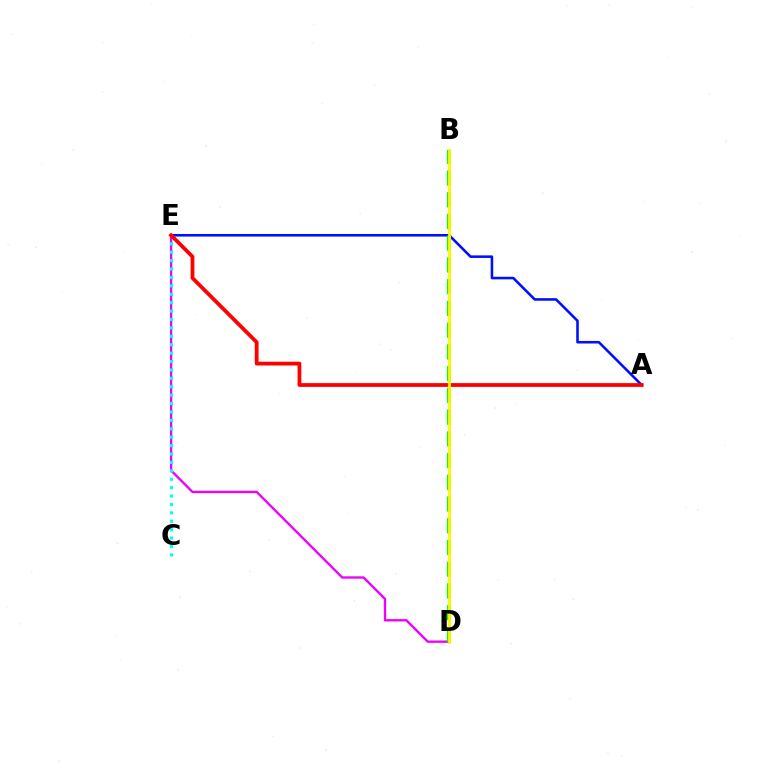{('D', 'E'): [{'color': '#ee00ff', 'line_style': 'solid', 'thickness': 1.7}], ('C', 'E'): [{'color': '#00fff6', 'line_style': 'dotted', 'thickness': 2.28}], ('A', 'E'): [{'color': '#0010ff', 'line_style': 'solid', 'thickness': 1.85}, {'color': '#ff0000', 'line_style': 'solid', 'thickness': 2.72}], ('B', 'D'): [{'color': '#08ff00', 'line_style': 'dashed', 'thickness': 2.95}, {'color': '#fcf500', 'line_style': 'solid', 'thickness': 1.99}]}